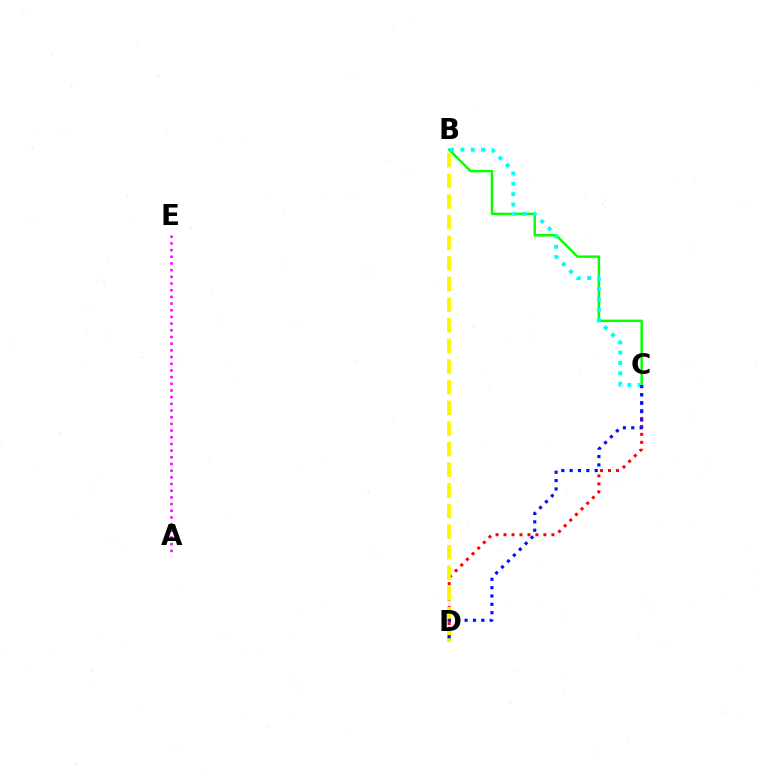{('C', 'D'): [{'color': '#ff0000', 'line_style': 'dotted', 'thickness': 2.17}, {'color': '#0010ff', 'line_style': 'dotted', 'thickness': 2.27}], ('B', 'C'): [{'color': '#08ff00', 'line_style': 'solid', 'thickness': 1.77}, {'color': '#00fff6', 'line_style': 'dotted', 'thickness': 2.81}], ('A', 'E'): [{'color': '#ee00ff', 'line_style': 'dotted', 'thickness': 1.82}], ('B', 'D'): [{'color': '#fcf500', 'line_style': 'dashed', 'thickness': 2.8}]}